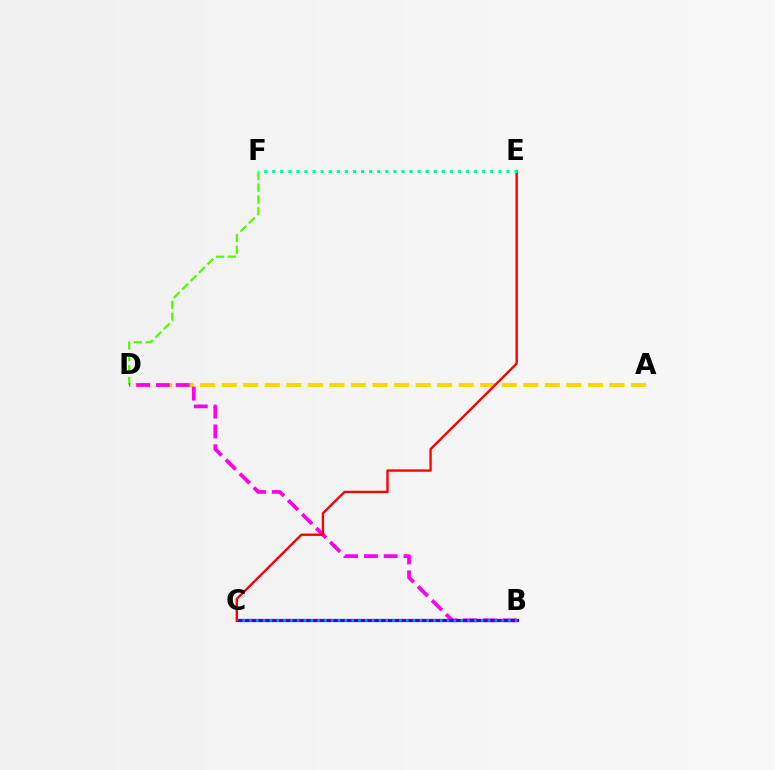{('D', 'F'): [{'color': '#4fff00', 'line_style': 'dashed', 'thickness': 1.61}], ('A', 'D'): [{'color': '#ffd500', 'line_style': 'dashed', 'thickness': 2.93}], ('B', 'D'): [{'color': '#ff00ed', 'line_style': 'dashed', 'thickness': 2.69}], ('B', 'C'): [{'color': '#3700ff', 'line_style': 'solid', 'thickness': 2.3}, {'color': '#009eff', 'line_style': 'dotted', 'thickness': 1.85}], ('C', 'E'): [{'color': '#ff0000', 'line_style': 'solid', 'thickness': 1.72}], ('E', 'F'): [{'color': '#00ff86', 'line_style': 'dotted', 'thickness': 2.19}]}